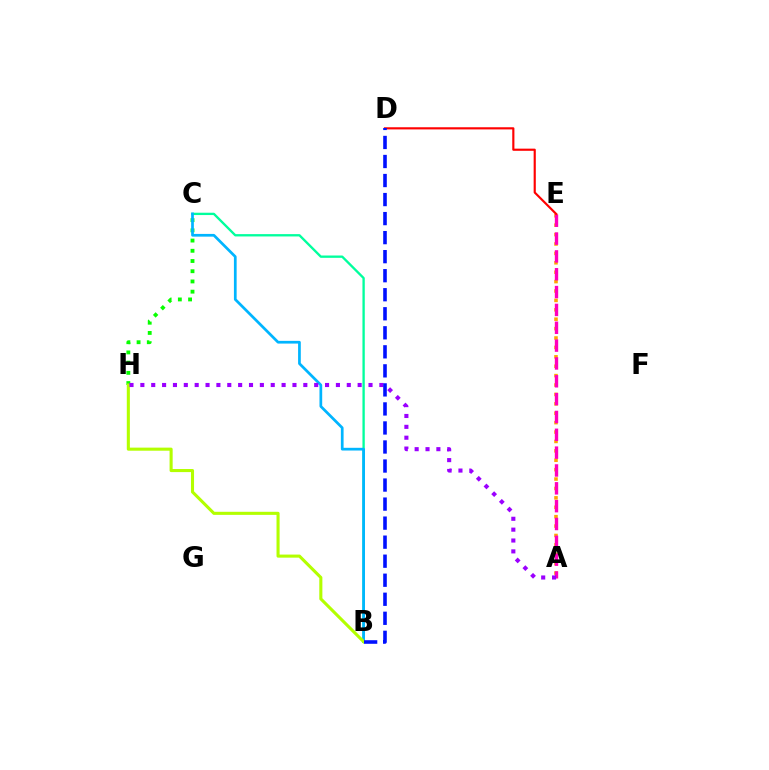{('C', 'H'): [{'color': '#08ff00', 'line_style': 'dotted', 'thickness': 2.78}], ('A', 'E'): [{'color': '#ffa500', 'line_style': 'dotted', 'thickness': 2.55}, {'color': '#ff00bd', 'line_style': 'dashed', 'thickness': 2.42}], ('B', 'C'): [{'color': '#00ff9d', 'line_style': 'solid', 'thickness': 1.68}, {'color': '#00b5ff', 'line_style': 'solid', 'thickness': 1.96}], ('D', 'E'): [{'color': '#ff0000', 'line_style': 'solid', 'thickness': 1.55}], ('B', 'H'): [{'color': '#b3ff00', 'line_style': 'solid', 'thickness': 2.22}], ('A', 'H'): [{'color': '#9b00ff', 'line_style': 'dotted', 'thickness': 2.95}], ('B', 'D'): [{'color': '#0010ff', 'line_style': 'dashed', 'thickness': 2.59}]}